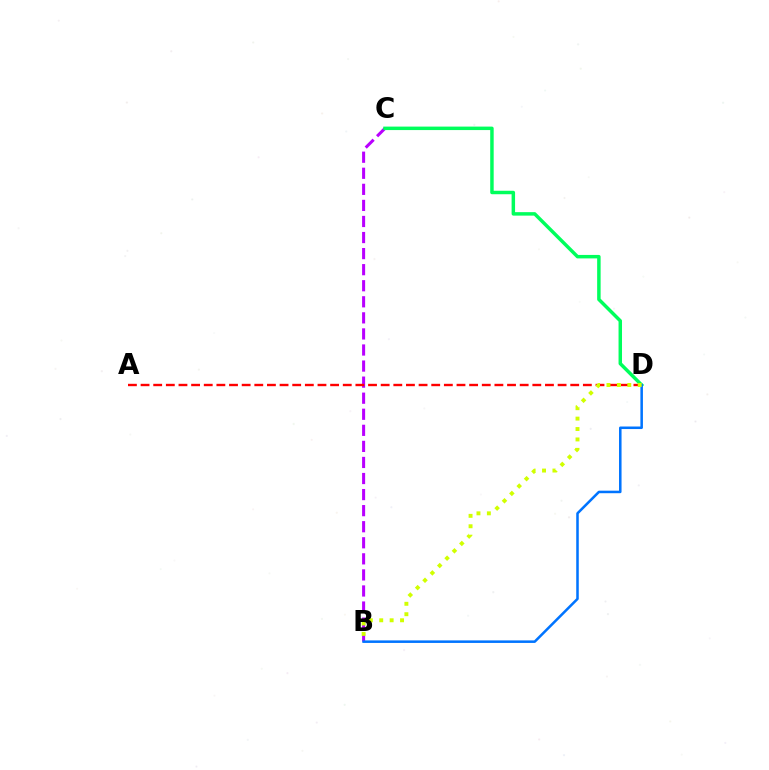{('B', 'C'): [{'color': '#b900ff', 'line_style': 'dashed', 'thickness': 2.18}], ('A', 'D'): [{'color': '#ff0000', 'line_style': 'dashed', 'thickness': 1.72}], ('C', 'D'): [{'color': '#00ff5c', 'line_style': 'solid', 'thickness': 2.5}], ('B', 'D'): [{'color': '#0074ff', 'line_style': 'solid', 'thickness': 1.82}, {'color': '#d1ff00', 'line_style': 'dotted', 'thickness': 2.83}]}